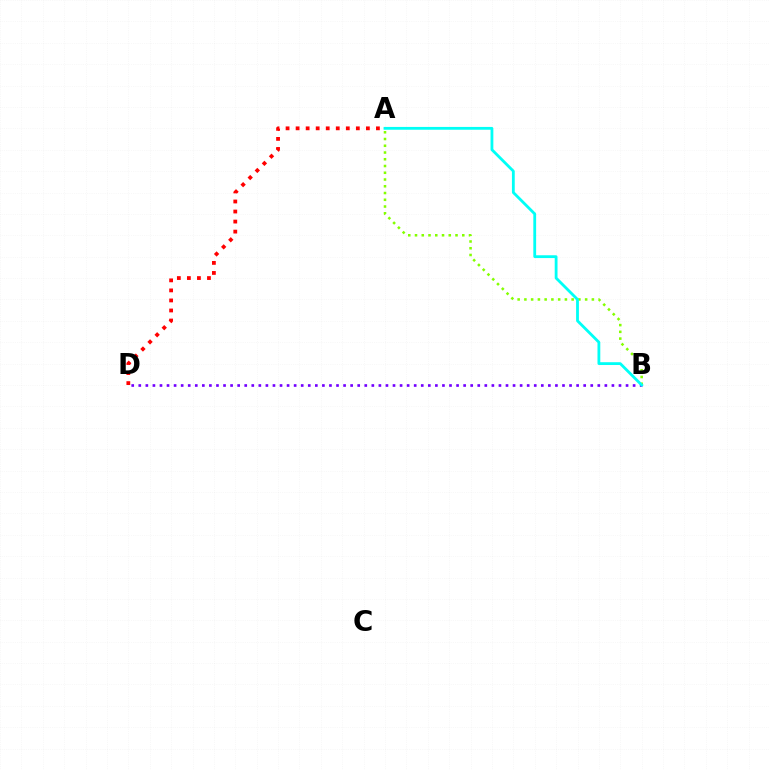{('B', 'D'): [{'color': '#7200ff', 'line_style': 'dotted', 'thickness': 1.92}], ('A', 'B'): [{'color': '#84ff00', 'line_style': 'dotted', 'thickness': 1.83}, {'color': '#00fff6', 'line_style': 'solid', 'thickness': 2.02}], ('A', 'D'): [{'color': '#ff0000', 'line_style': 'dotted', 'thickness': 2.73}]}